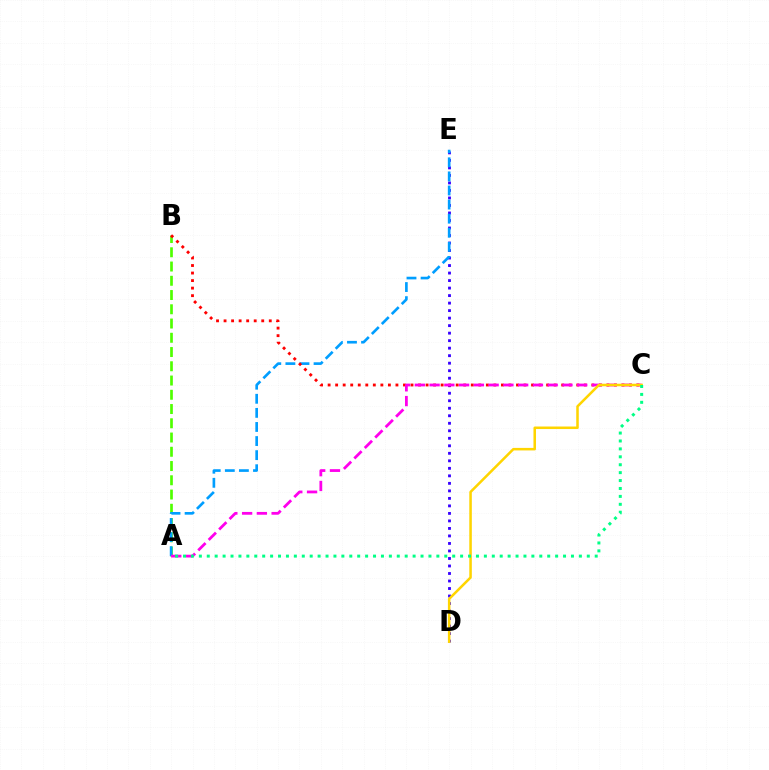{('A', 'B'): [{'color': '#4fff00', 'line_style': 'dashed', 'thickness': 1.94}], ('D', 'E'): [{'color': '#3700ff', 'line_style': 'dotted', 'thickness': 2.04}], ('A', 'E'): [{'color': '#009eff', 'line_style': 'dashed', 'thickness': 1.91}], ('B', 'C'): [{'color': '#ff0000', 'line_style': 'dotted', 'thickness': 2.05}], ('A', 'C'): [{'color': '#ff00ed', 'line_style': 'dashed', 'thickness': 2.01}, {'color': '#00ff86', 'line_style': 'dotted', 'thickness': 2.15}], ('C', 'D'): [{'color': '#ffd500', 'line_style': 'solid', 'thickness': 1.82}]}